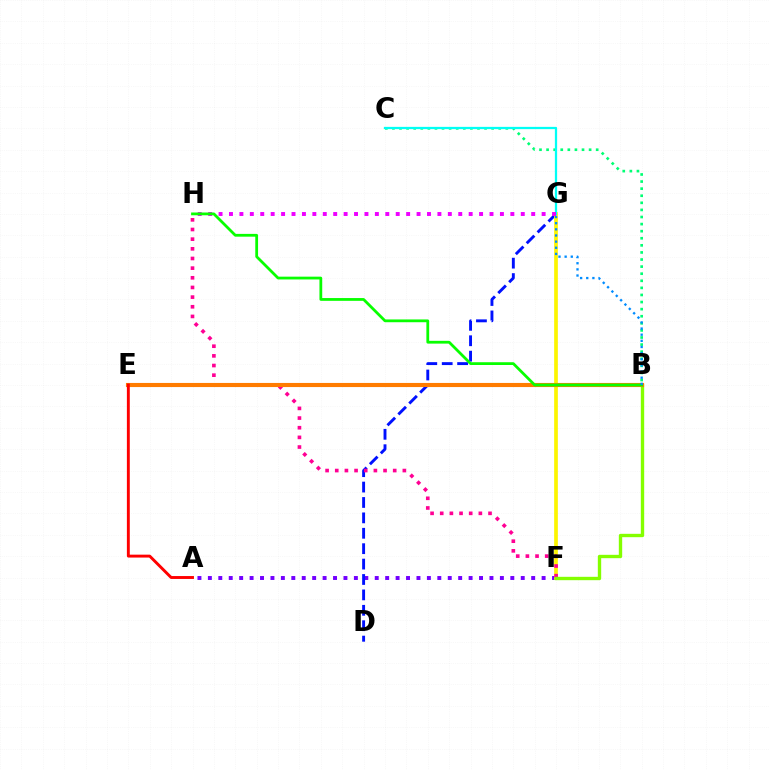{('A', 'F'): [{'color': '#7200ff', 'line_style': 'dotted', 'thickness': 2.83}], ('D', 'G'): [{'color': '#0010ff', 'line_style': 'dashed', 'thickness': 2.09}], ('F', 'G'): [{'color': '#fcf500', 'line_style': 'solid', 'thickness': 2.66}], ('F', 'H'): [{'color': '#ff0094', 'line_style': 'dotted', 'thickness': 2.62}], ('B', 'C'): [{'color': '#00ff74', 'line_style': 'dotted', 'thickness': 1.93}], ('B', 'F'): [{'color': '#84ff00', 'line_style': 'solid', 'thickness': 2.42}], ('C', 'G'): [{'color': '#00fff6', 'line_style': 'solid', 'thickness': 1.63}], ('B', 'E'): [{'color': '#ff7c00', 'line_style': 'solid', 'thickness': 2.96}], ('A', 'E'): [{'color': '#ff0000', 'line_style': 'solid', 'thickness': 2.09}], ('G', 'H'): [{'color': '#ee00ff', 'line_style': 'dotted', 'thickness': 2.83}], ('B', 'H'): [{'color': '#08ff00', 'line_style': 'solid', 'thickness': 2.0}], ('B', 'G'): [{'color': '#008cff', 'line_style': 'dotted', 'thickness': 1.67}]}